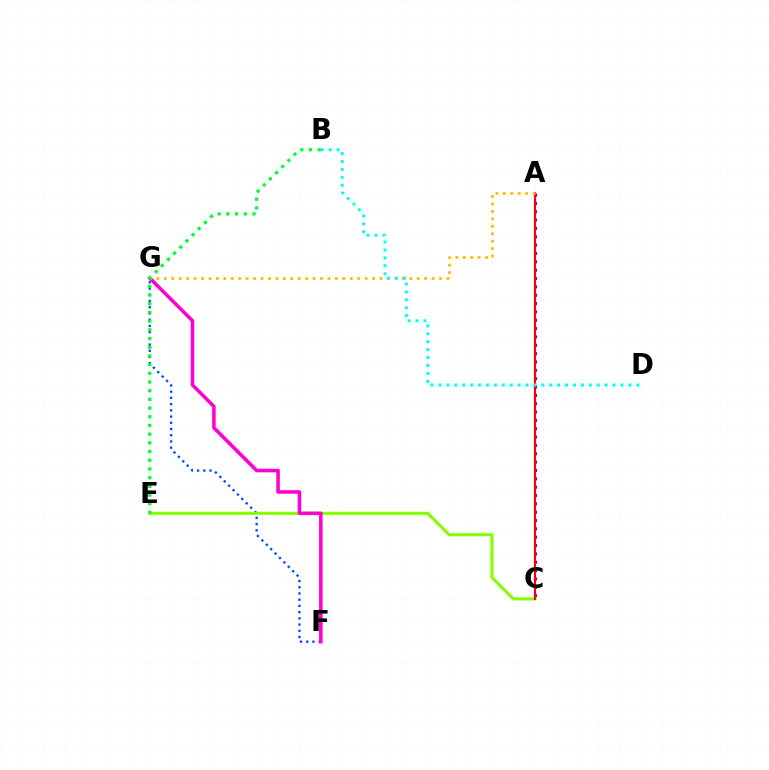{('F', 'G'): [{'color': '#004bff', 'line_style': 'dotted', 'thickness': 1.69}, {'color': '#ff00cf', 'line_style': 'solid', 'thickness': 2.56}], ('C', 'E'): [{'color': '#84ff00', 'line_style': 'solid', 'thickness': 2.25}], ('A', 'C'): [{'color': '#7200ff', 'line_style': 'dotted', 'thickness': 2.27}, {'color': '#ff0000', 'line_style': 'solid', 'thickness': 1.54}], ('A', 'G'): [{'color': '#ffbd00', 'line_style': 'dotted', 'thickness': 2.02}], ('B', 'D'): [{'color': '#00fff6', 'line_style': 'dotted', 'thickness': 2.15}], ('B', 'E'): [{'color': '#00ff39', 'line_style': 'dotted', 'thickness': 2.36}]}